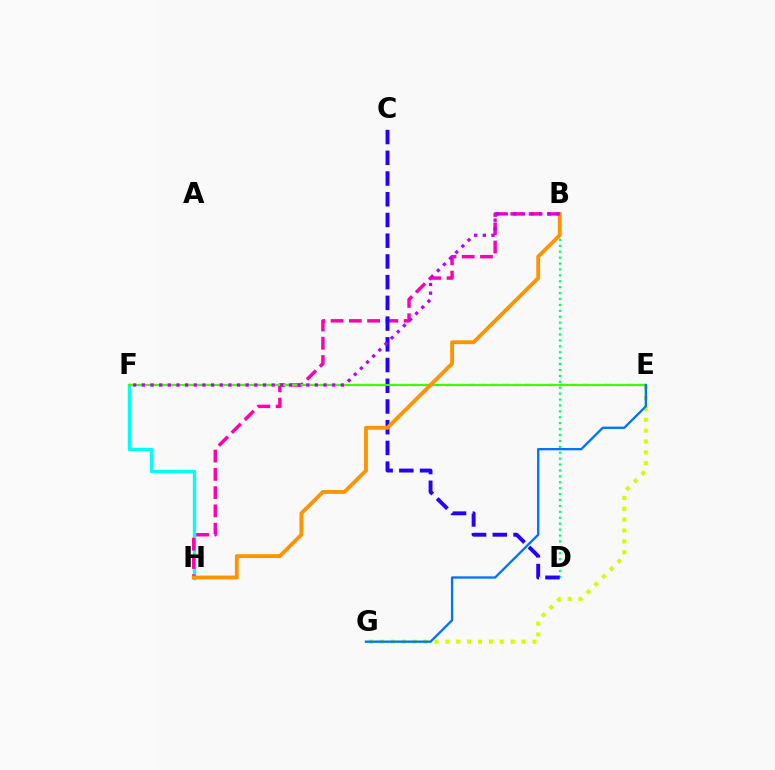{('F', 'H'): [{'color': '#00fff6', 'line_style': 'solid', 'thickness': 2.44}], ('B', 'D'): [{'color': '#00ff5c', 'line_style': 'dotted', 'thickness': 1.61}], ('E', 'F'): [{'color': '#ff0000', 'line_style': 'dashed', 'thickness': 1.54}, {'color': '#3dff00', 'line_style': 'solid', 'thickness': 1.52}], ('B', 'H'): [{'color': '#ff00ac', 'line_style': 'dashed', 'thickness': 2.48}, {'color': '#ff9400', 'line_style': 'solid', 'thickness': 2.77}], ('C', 'D'): [{'color': '#2500ff', 'line_style': 'dashed', 'thickness': 2.82}], ('E', 'G'): [{'color': '#d1ff00', 'line_style': 'dotted', 'thickness': 2.96}, {'color': '#0074ff', 'line_style': 'solid', 'thickness': 1.67}], ('B', 'F'): [{'color': '#b900ff', 'line_style': 'dotted', 'thickness': 2.35}]}